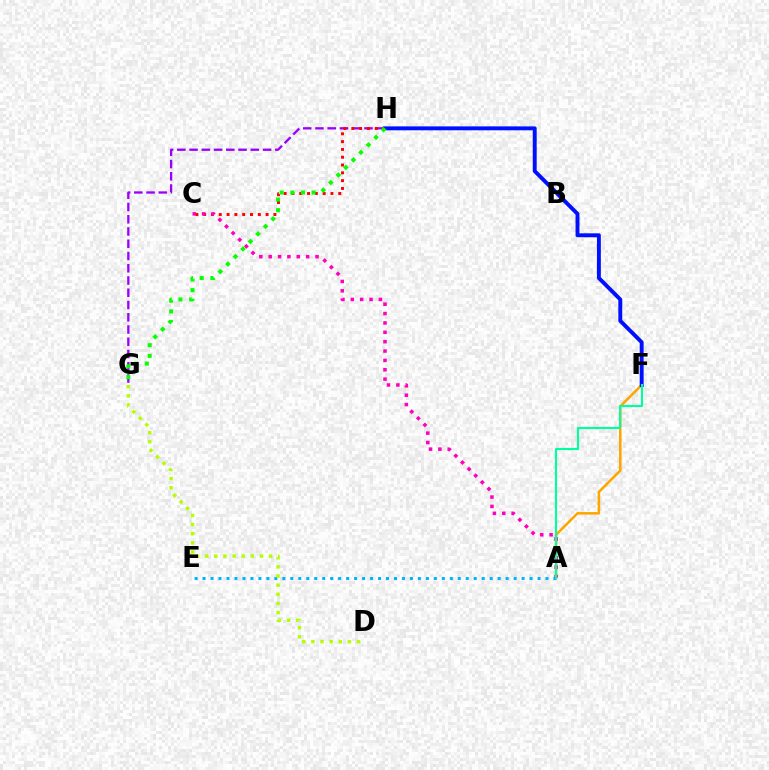{('A', 'F'): [{'color': '#ffa500', 'line_style': 'solid', 'thickness': 1.83}, {'color': '#00ff9d', 'line_style': 'solid', 'thickness': 1.52}], ('A', 'E'): [{'color': '#00b5ff', 'line_style': 'dotted', 'thickness': 2.17}], ('G', 'H'): [{'color': '#9b00ff', 'line_style': 'dashed', 'thickness': 1.66}, {'color': '#08ff00', 'line_style': 'dotted', 'thickness': 2.9}], ('C', 'H'): [{'color': '#ff0000', 'line_style': 'dotted', 'thickness': 2.12}], ('A', 'C'): [{'color': '#ff00bd', 'line_style': 'dotted', 'thickness': 2.54}], ('F', 'H'): [{'color': '#0010ff', 'line_style': 'solid', 'thickness': 2.82}], ('D', 'G'): [{'color': '#b3ff00', 'line_style': 'dotted', 'thickness': 2.48}]}